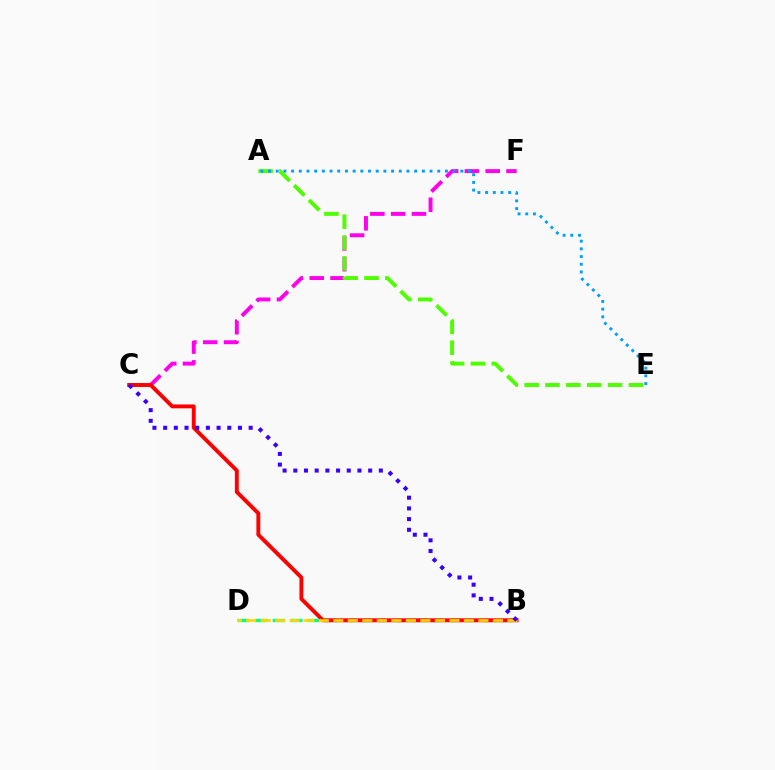{('B', 'D'): [{'color': '#00ff86', 'line_style': 'dashed', 'thickness': 2.39}, {'color': '#ffd500', 'line_style': 'dashed', 'thickness': 1.97}], ('C', 'F'): [{'color': '#ff00ed', 'line_style': 'dashed', 'thickness': 2.83}], ('B', 'C'): [{'color': '#ff0000', 'line_style': 'solid', 'thickness': 2.8}, {'color': '#3700ff', 'line_style': 'dotted', 'thickness': 2.91}], ('A', 'E'): [{'color': '#4fff00', 'line_style': 'dashed', 'thickness': 2.83}, {'color': '#009eff', 'line_style': 'dotted', 'thickness': 2.09}]}